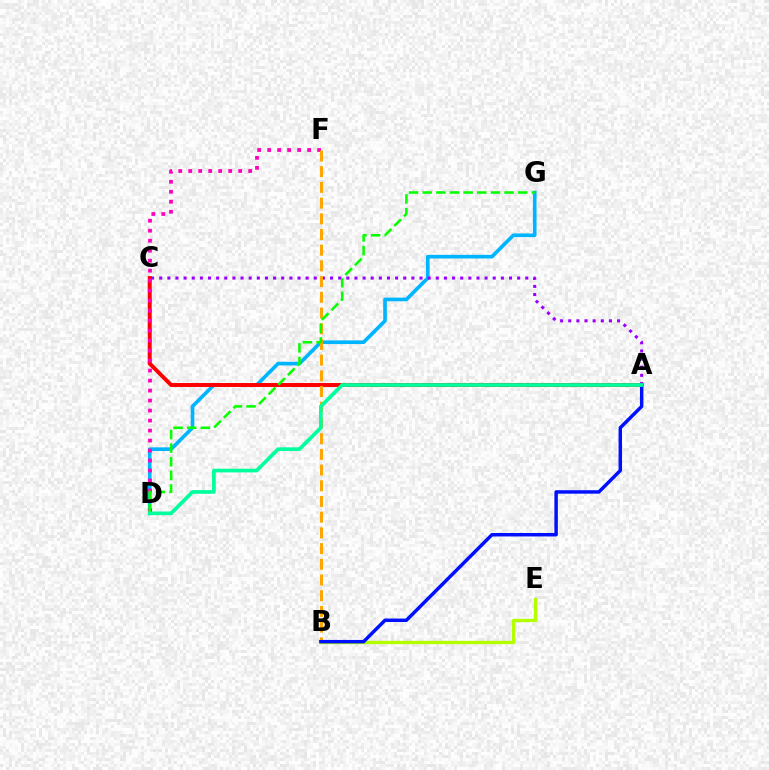{('D', 'G'): [{'color': '#00b5ff', 'line_style': 'solid', 'thickness': 2.63}, {'color': '#08ff00', 'line_style': 'dashed', 'thickness': 1.85}], ('A', 'C'): [{'color': '#ff0000', 'line_style': 'solid', 'thickness': 2.85}, {'color': '#9b00ff', 'line_style': 'dotted', 'thickness': 2.21}], ('D', 'F'): [{'color': '#ff00bd', 'line_style': 'dotted', 'thickness': 2.71}], ('B', 'E'): [{'color': '#b3ff00', 'line_style': 'solid', 'thickness': 2.42}], ('B', 'F'): [{'color': '#ffa500', 'line_style': 'dashed', 'thickness': 2.13}], ('A', 'B'): [{'color': '#0010ff', 'line_style': 'solid', 'thickness': 2.5}], ('A', 'D'): [{'color': '#00ff9d', 'line_style': 'solid', 'thickness': 2.66}]}